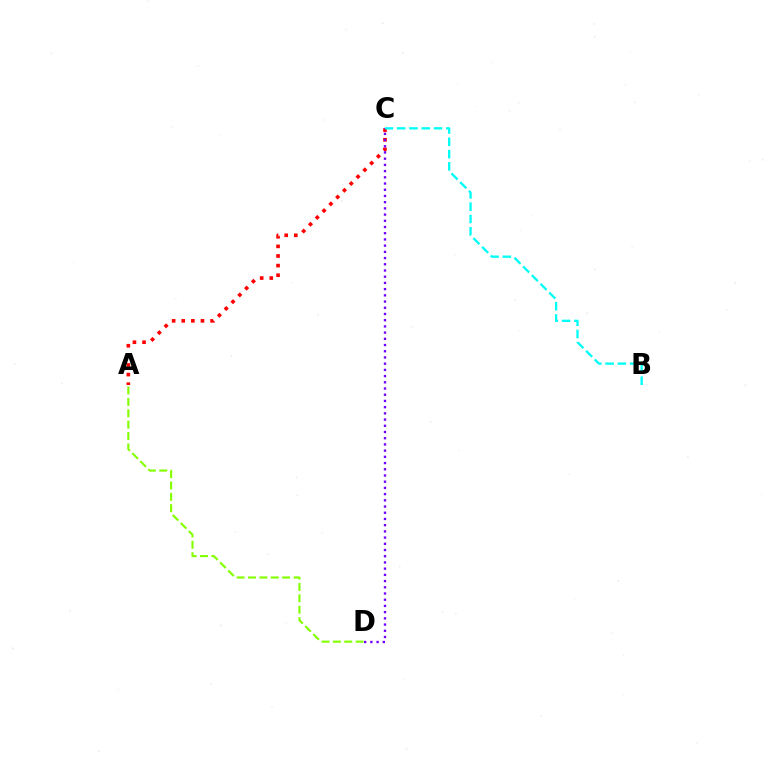{('A', 'C'): [{'color': '#ff0000', 'line_style': 'dotted', 'thickness': 2.61}], ('A', 'D'): [{'color': '#84ff00', 'line_style': 'dashed', 'thickness': 1.55}], ('C', 'D'): [{'color': '#7200ff', 'line_style': 'dotted', 'thickness': 1.69}], ('B', 'C'): [{'color': '#00fff6', 'line_style': 'dashed', 'thickness': 1.67}]}